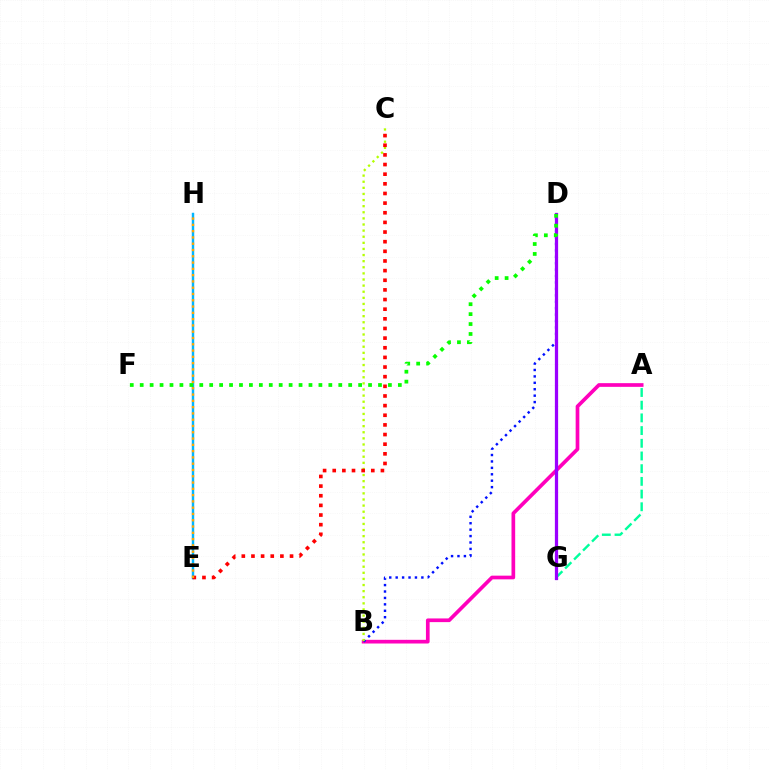{('A', 'G'): [{'color': '#00ff9d', 'line_style': 'dashed', 'thickness': 1.72}], ('E', 'H'): [{'color': '#00b5ff', 'line_style': 'solid', 'thickness': 1.75}, {'color': '#ffa500', 'line_style': 'dotted', 'thickness': 1.71}], ('A', 'B'): [{'color': '#ff00bd', 'line_style': 'solid', 'thickness': 2.65}], ('B', 'D'): [{'color': '#0010ff', 'line_style': 'dotted', 'thickness': 1.75}], ('B', 'C'): [{'color': '#b3ff00', 'line_style': 'dotted', 'thickness': 1.66}], ('C', 'E'): [{'color': '#ff0000', 'line_style': 'dotted', 'thickness': 2.62}], ('D', 'G'): [{'color': '#9b00ff', 'line_style': 'solid', 'thickness': 2.33}], ('D', 'F'): [{'color': '#08ff00', 'line_style': 'dotted', 'thickness': 2.7}]}